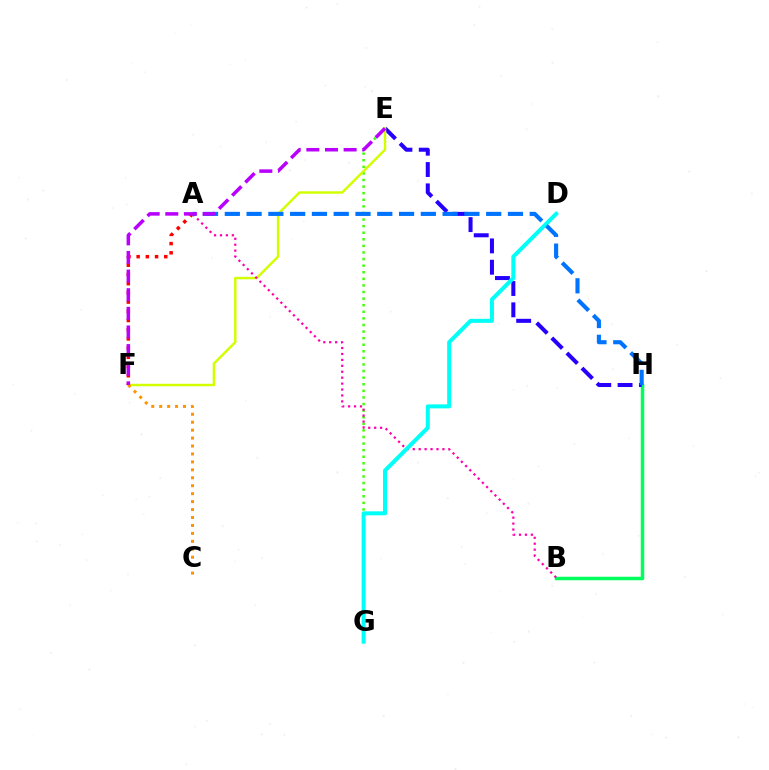{('B', 'H'): [{'color': '#00ff5c', 'line_style': 'solid', 'thickness': 2.52}], ('E', 'G'): [{'color': '#3dff00', 'line_style': 'dotted', 'thickness': 1.79}], ('E', 'H'): [{'color': '#2500ff', 'line_style': 'dashed', 'thickness': 2.9}], ('E', 'F'): [{'color': '#d1ff00', 'line_style': 'solid', 'thickness': 1.75}, {'color': '#b900ff', 'line_style': 'dashed', 'thickness': 2.53}], ('C', 'F'): [{'color': '#ff9400', 'line_style': 'dotted', 'thickness': 2.16}], ('A', 'B'): [{'color': '#ff00ac', 'line_style': 'dotted', 'thickness': 1.61}], ('A', 'F'): [{'color': '#ff0000', 'line_style': 'dotted', 'thickness': 2.5}], ('D', 'G'): [{'color': '#00fff6', 'line_style': 'solid', 'thickness': 2.88}], ('A', 'H'): [{'color': '#0074ff', 'line_style': 'dashed', 'thickness': 2.96}]}